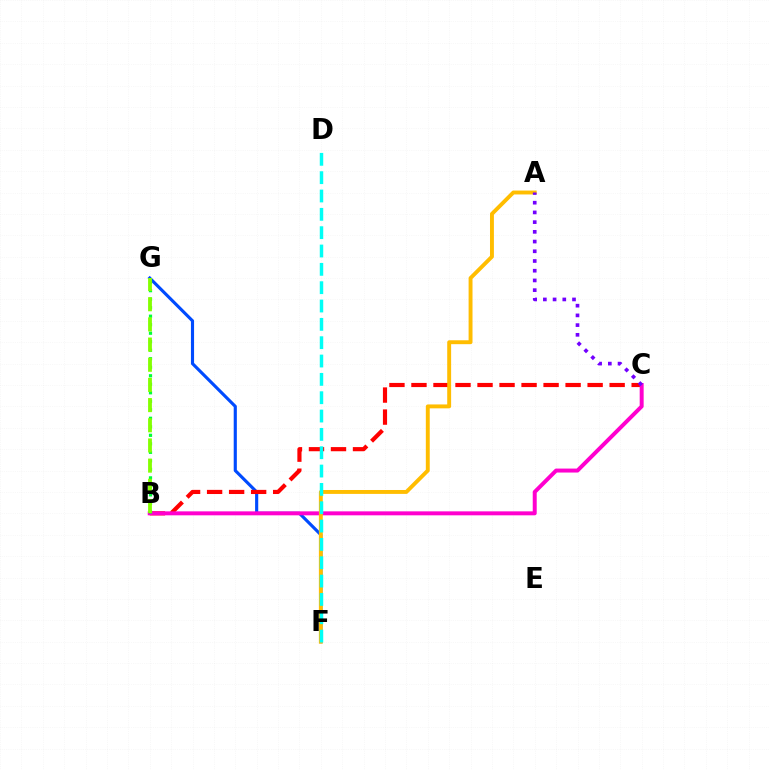{('F', 'G'): [{'color': '#004bff', 'line_style': 'solid', 'thickness': 2.26}], ('B', 'C'): [{'color': '#ff0000', 'line_style': 'dashed', 'thickness': 2.99}, {'color': '#ff00cf', 'line_style': 'solid', 'thickness': 2.86}], ('A', 'F'): [{'color': '#ffbd00', 'line_style': 'solid', 'thickness': 2.81}], ('A', 'C'): [{'color': '#7200ff', 'line_style': 'dotted', 'thickness': 2.64}], ('B', 'G'): [{'color': '#00ff39', 'line_style': 'dotted', 'thickness': 2.31}, {'color': '#84ff00', 'line_style': 'dashed', 'thickness': 2.74}], ('D', 'F'): [{'color': '#00fff6', 'line_style': 'dashed', 'thickness': 2.49}]}